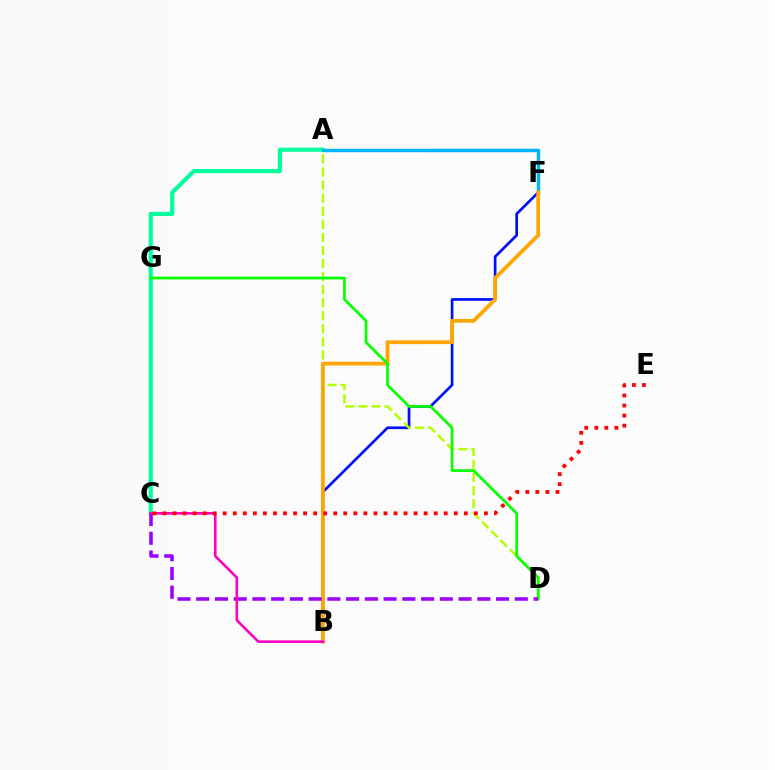{('B', 'F'): [{'color': '#0010ff', 'line_style': 'solid', 'thickness': 1.94}, {'color': '#ffa500', 'line_style': 'solid', 'thickness': 2.71}], ('A', 'D'): [{'color': '#b3ff00', 'line_style': 'dashed', 'thickness': 1.77}], ('A', 'C'): [{'color': '#00ff9d', 'line_style': 'solid', 'thickness': 2.97}], ('A', 'F'): [{'color': '#00b5ff', 'line_style': 'solid', 'thickness': 2.46}], ('D', 'G'): [{'color': '#08ff00', 'line_style': 'solid', 'thickness': 1.96}], ('C', 'D'): [{'color': '#9b00ff', 'line_style': 'dashed', 'thickness': 2.55}], ('B', 'C'): [{'color': '#ff00bd', 'line_style': 'solid', 'thickness': 1.86}], ('C', 'E'): [{'color': '#ff0000', 'line_style': 'dotted', 'thickness': 2.73}]}